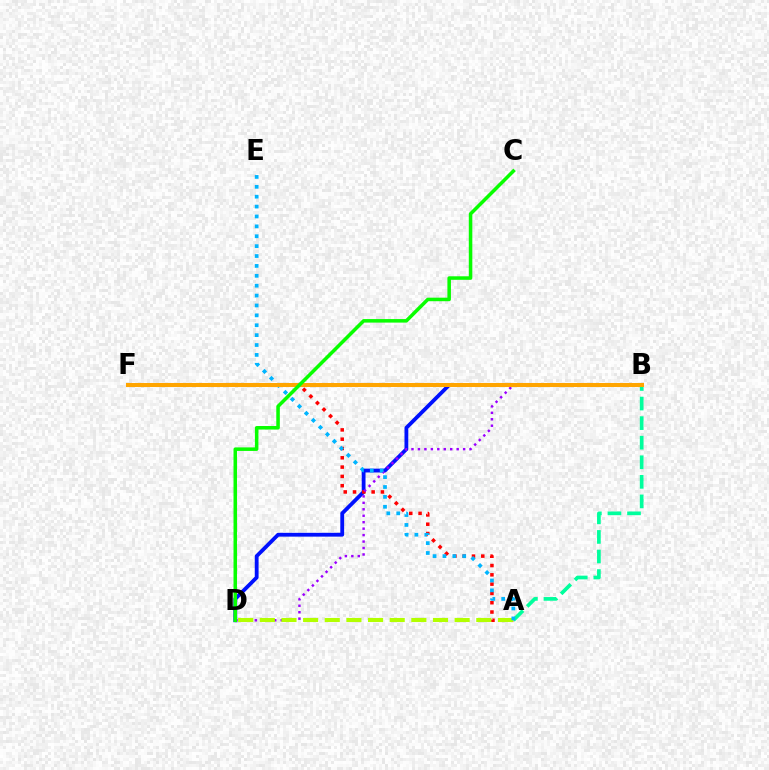{('B', 'D'): [{'color': '#0010ff', 'line_style': 'solid', 'thickness': 2.74}, {'color': '#9b00ff', 'line_style': 'dotted', 'thickness': 1.75}], ('B', 'F'): [{'color': '#ff00bd', 'line_style': 'dotted', 'thickness': 2.75}, {'color': '#ffa500', 'line_style': 'solid', 'thickness': 2.91}], ('A', 'F'): [{'color': '#ff0000', 'line_style': 'dotted', 'thickness': 2.53}], ('A', 'B'): [{'color': '#00ff9d', 'line_style': 'dashed', 'thickness': 2.66}], ('A', 'D'): [{'color': '#b3ff00', 'line_style': 'dashed', 'thickness': 2.94}], ('A', 'E'): [{'color': '#00b5ff', 'line_style': 'dotted', 'thickness': 2.69}], ('C', 'D'): [{'color': '#08ff00', 'line_style': 'solid', 'thickness': 2.54}]}